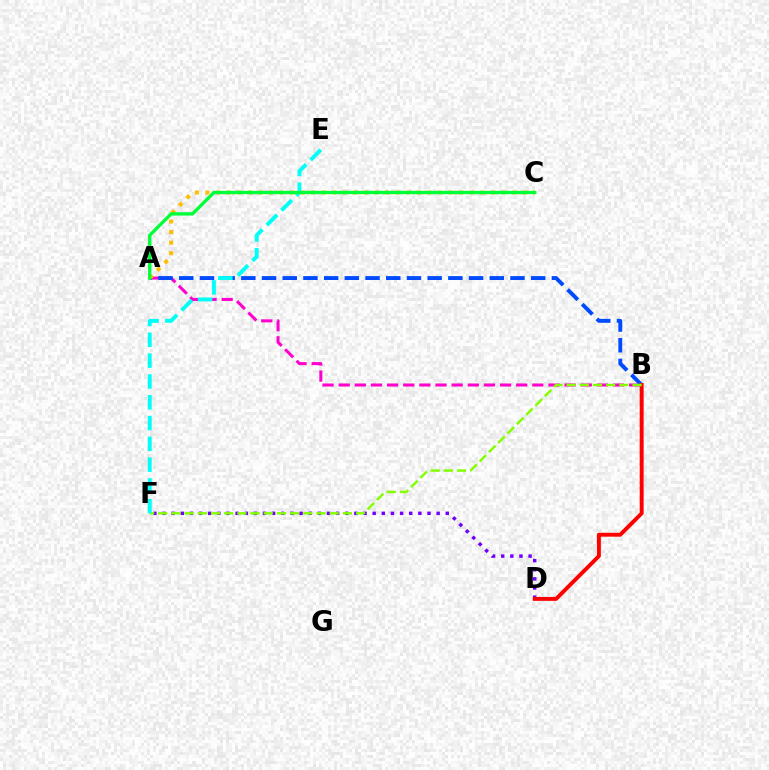{('A', 'B'): [{'color': '#ff00cf', 'line_style': 'dashed', 'thickness': 2.19}, {'color': '#004bff', 'line_style': 'dashed', 'thickness': 2.81}], ('D', 'F'): [{'color': '#7200ff', 'line_style': 'dotted', 'thickness': 2.48}], ('B', 'D'): [{'color': '#ff0000', 'line_style': 'solid', 'thickness': 2.83}], ('B', 'F'): [{'color': '#84ff00', 'line_style': 'dashed', 'thickness': 1.79}], ('A', 'C'): [{'color': '#ffbd00', 'line_style': 'dotted', 'thickness': 2.87}, {'color': '#00ff39', 'line_style': 'solid', 'thickness': 2.41}], ('E', 'F'): [{'color': '#00fff6', 'line_style': 'dashed', 'thickness': 2.83}]}